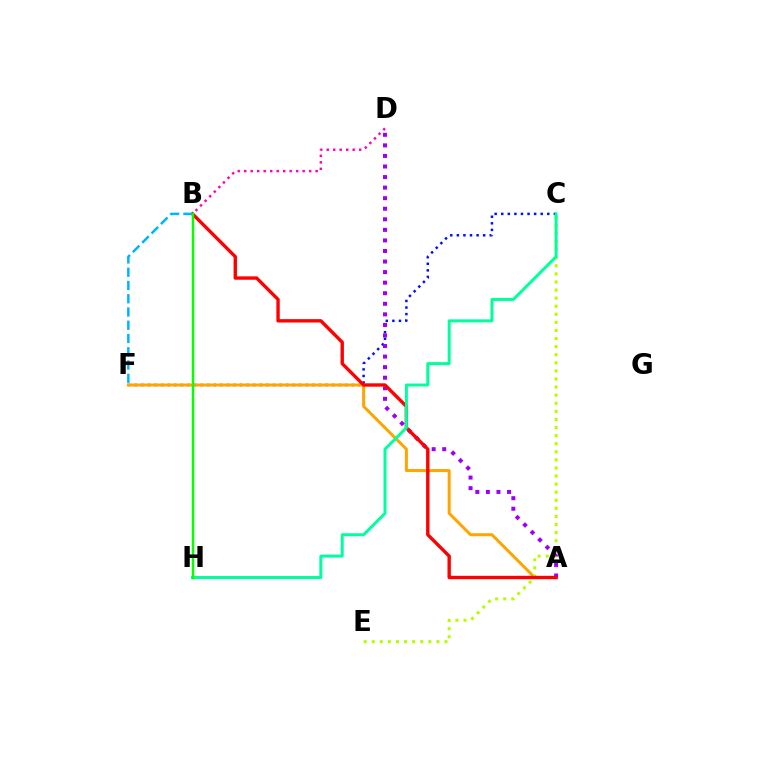{('B', 'D'): [{'color': '#ff00bd', 'line_style': 'dotted', 'thickness': 1.76}], ('C', 'F'): [{'color': '#0010ff', 'line_style': 'dotted', 'thickness': 1.79}], ('A', 'F'): [{'color': '#ffa500', 'line_style': 'solid', 'thickness': 2.15}], ('C', 'E'): [{'color': '#b3ff00', 'line_style': 'dotted', 'thickness': 2.2}], ('A', 'D'): [{'color': '#9b00ff', 'line_style': 'dotted', 'thickness': 2.87}], ('A', 'B'): [{'color': '#ff0000', 'line_style': 'solid', 'thickness': 2.43}], ('B', 'F'): [{'color': '#00b5ff', 'line_style': 'dashed', 'thickness': 1.8}], ('C', 'H'): [{'color': '#00ff9d', 'line_style': 'solid', 'thickness': 2.14}], ('B', 'H'): [{'color': '#08ff00', 'line_style': 'solid', 'thickness': 1.78}]}